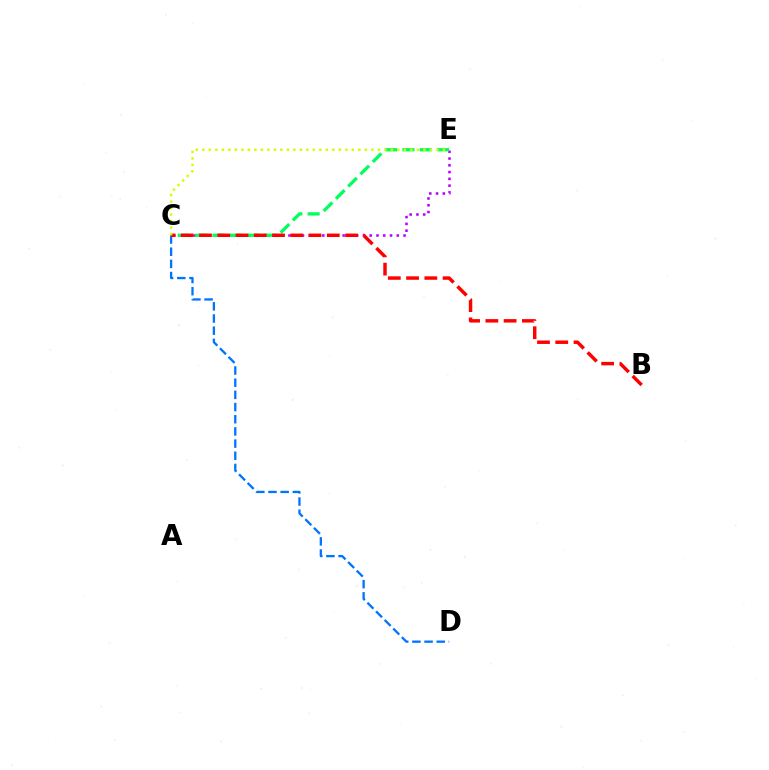{('C', 'E'): [{'color': '#b900ff', 'line_style': 'dotted', 'thickness': 1.84}, {'color': '#00ff5c', 'line_style': 'dashed', 'thickness': 2.36}, {'color': '#d1ff00', 'line_style': 'dotted', 'thickness': 1.77}], ('C', 'D'): [{'color': '#0074ff', 'line_style': 'dashed', 'thickness': 1.65}], ('B', 'C'): [{'color': '#ff0000', 'line_style': 'dashed', 'thickness': 2.48}]}